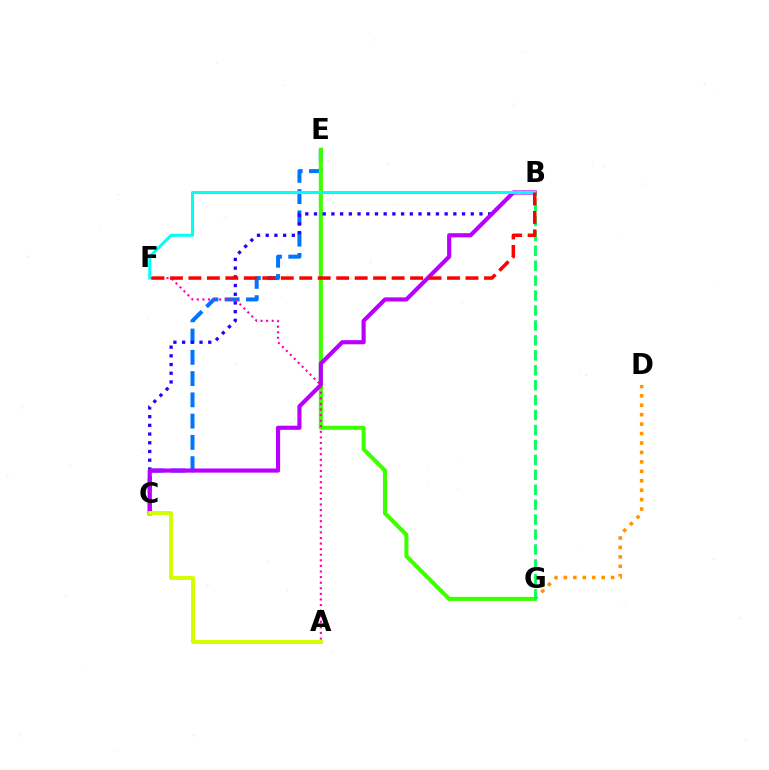{('C', 'E'): [{'color': '#0074ff', 'line_style': 'dashed', 'thickness': 2.89}], ('D', 'G'): [{'color': '#ff9400', 'line_style': 'dotted', 'thickness': 2.56}], ('E', 'G'): [{'color': '#3dff00', 'line_style': 'solid', 'thickness': 2.92}], ('B', 'C'): [{'color': '#2500ff', 'line_style': 'dotted', 'thickness': 2.37}, {'color': '#b900ff', 'line_style': 'solid', 'thickness': 2.98}], ('A', 'F'): [{'color': '#ff00ac', 'line_style': 'dotted', 'thickness': 1.52}], ('B', 'F'): [{'color': '#00fff6', 'line_style': 'solid', 'thickness': 2.17}, {'color': '#ff0000', 'line_style': 'dashed', 'thickness': 2.51}], ('B', 'G'): [{'color': '#00ff5c', 'line_style': 'dashed', 'thickness': 2.03}], ('A', 'C'): [{'color': '#d1ff00', 'line_style': 'solid', 'thickness': 2.82}]}